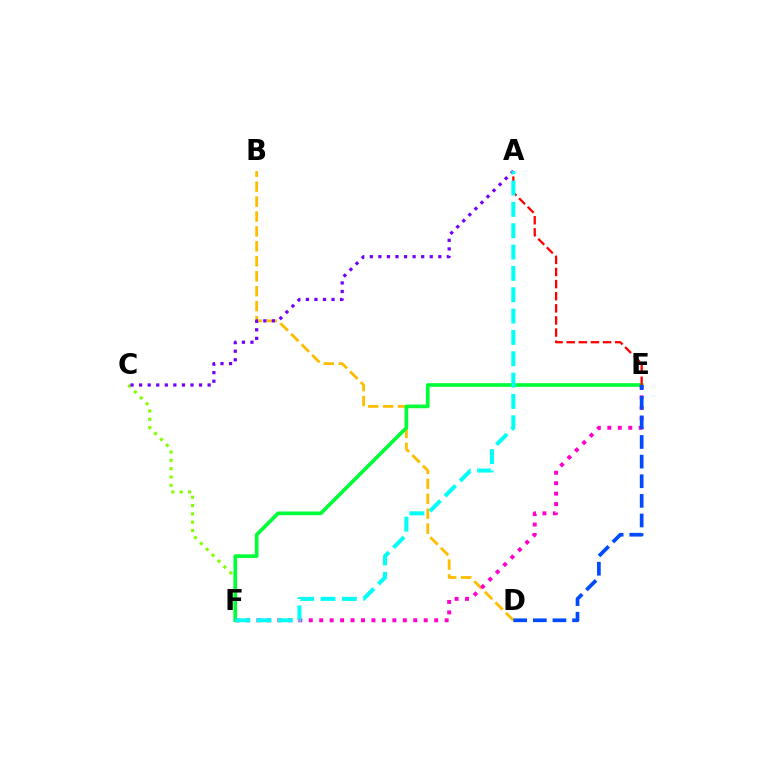{('B', 'D'): [{'color': '#ffbd00', 'line_style': 'dashed', 'thickness': 2.03}], ('C', 'F'): [{'color': '#84ff00', 'line_style': 'dotted', 'thickness': 2.26}], ('E', 'F'): [{'color': '#00ff39', 'line_style': 'solid', 'thickness': 2.65}, {'color': '#ff00cf', 'line_style': 'dotted', 'thickness': 2.84}], ('A', 'E'): [{'color': '#ff0000', 'line_style': 'dashed', 'thickness': 1.65}], ('D', 'E'): [{'color': '#004bff', 'line_style': 'dashed', 'thickness': 2.67}], ('A', 'C'): [{'color': '#7200ff', 'line_style': 'dotted', 'thickness': 2.33}], ('A', 'F'): [{'color': '#00fff6', 'line_style': 'dashed', 'thickness': 2.9}]}